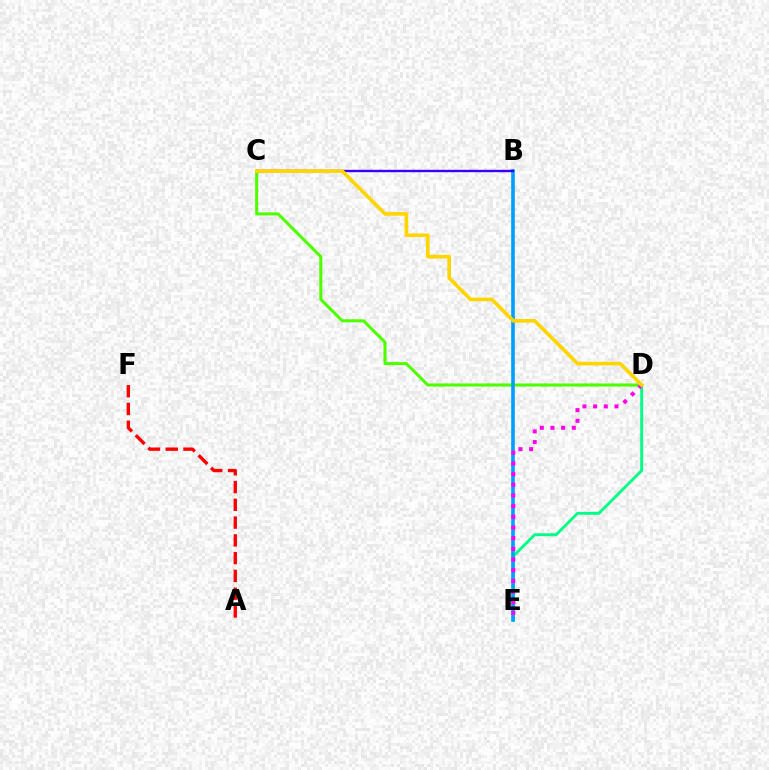{('A', 'F'): [{'color': '#ff0000', 'line_style': 'dashed', 'thickness': 2.41}], ('D', 'E'): [{'color': '#00ff86', 'line_style': 'solid', 'thickness': 2.08}, {'color': '#ff00ed', 'line_style': 'dotted', 'thickness': 2.9}], ('C', 'D'): [{'color': '#4fff00', 'line_style': 'solid', 'thickness': 2.21}, {'color': '#ffd500', 'line_style': 'solid', 'thickness': 2.63}], ('B', 'E'): [{'color': '#009eff', 'line_style': 'solid', 'thickness': 2.59}], ('B', 'C'): [{'color': '#3700ff', 'line_style': 'solid', 'thickness': 1.71}]}